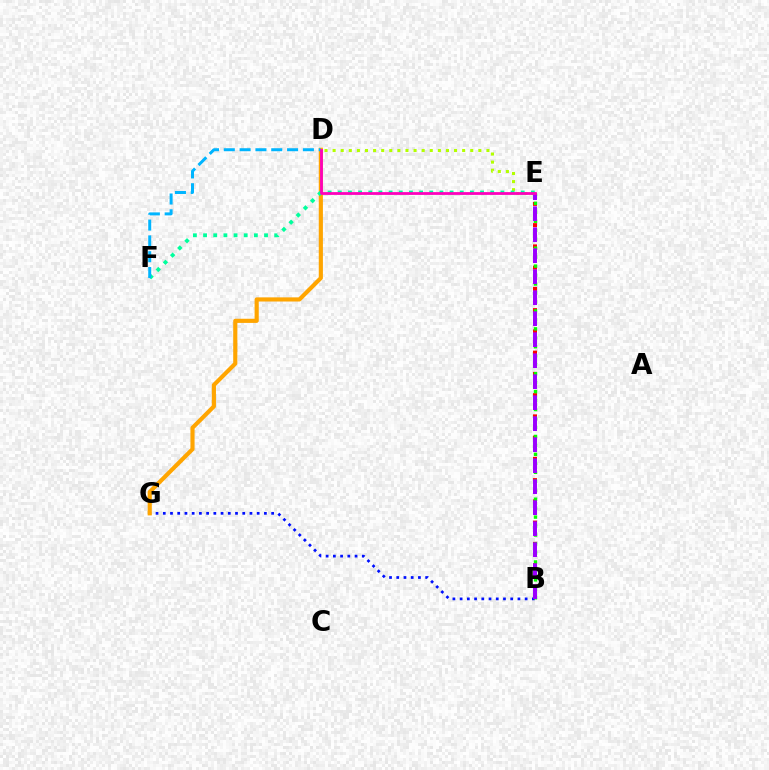{('B', 'E'): [{'color': '#ff0000', 'line_style': 'dotted', 'thickness': 2.89}, {'color': '#08ff00', 'line_style': 'dotted', 'thickness': 2.44}, {'color': '#9b00ff', 'line_style': 'dashed', 'thickness': 2.85}], ('B', 'G'): [{'color': '#0010ff', 'line_style': 'dotted', 'thickness': 1.96}], ('D', 'E'): [{'color': '#b3ff00', 'line_style': 'dotted', 'thickness': 2.2}, {'color': '#ff00bd', 'line_style': 'solid', 'thickness': 2.0}], ('D', 'G'): [{'color': '#ffa500', 'line_style': 'solid', 'thickness': 2.98}], ('E', 'F'): [{'color': '#00ff9d', 'line_style': 'dotted', 'thickness': 2.76}], ('D', 'F'): [{'color': '#00b5ff', 'line_style': 'dashed', 'thickness': 2.15}]}